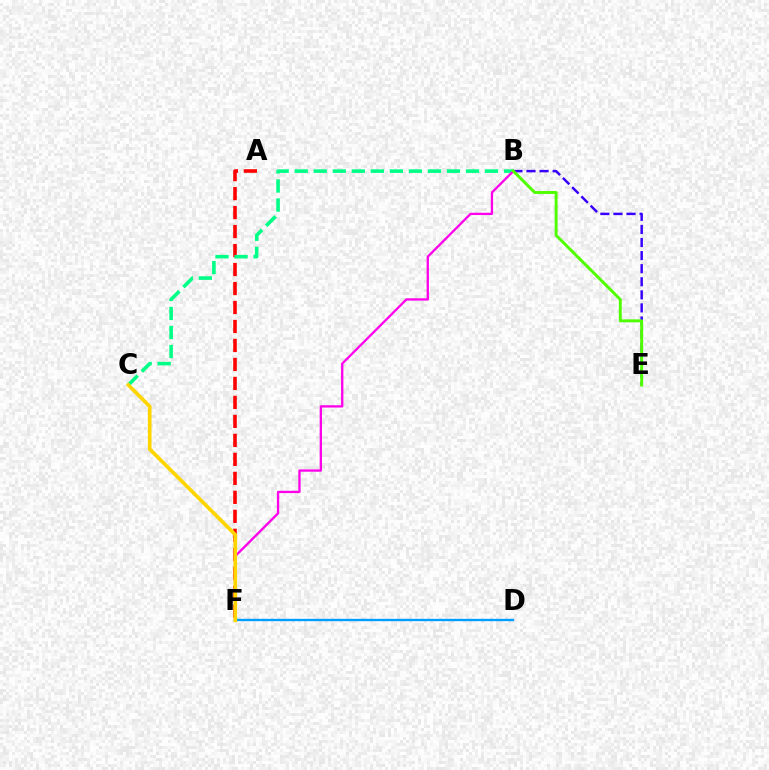{('B', 'E'): [{'color': '#3700ff', 'line_style': 'dashed', 'thickness': 1.78}, {'color': '#4fff00', 'line_style': 'solid', 'thickness': 2.12}], ('A', 'F'): [{'color': '#ff0000', 'line_style': 'dashed', 'thickness': 2.58}], ('B', 'C'): [{'color': '#00ff86', 'line_style': 'dashed', 'thickness': 2.59}], ('D', 'F'): [{'color': '#009eff', 'line_style': 'solid', 'thickness': 1.7}], ('B', 'F'): [{'color': '#ff00ed', 'line_style': 'solid', 'thickness': 1.66}], ('C', 'F'): [{'color': '#ffd500', 'line_style': 'solid', 'thickness': 2.63}]}